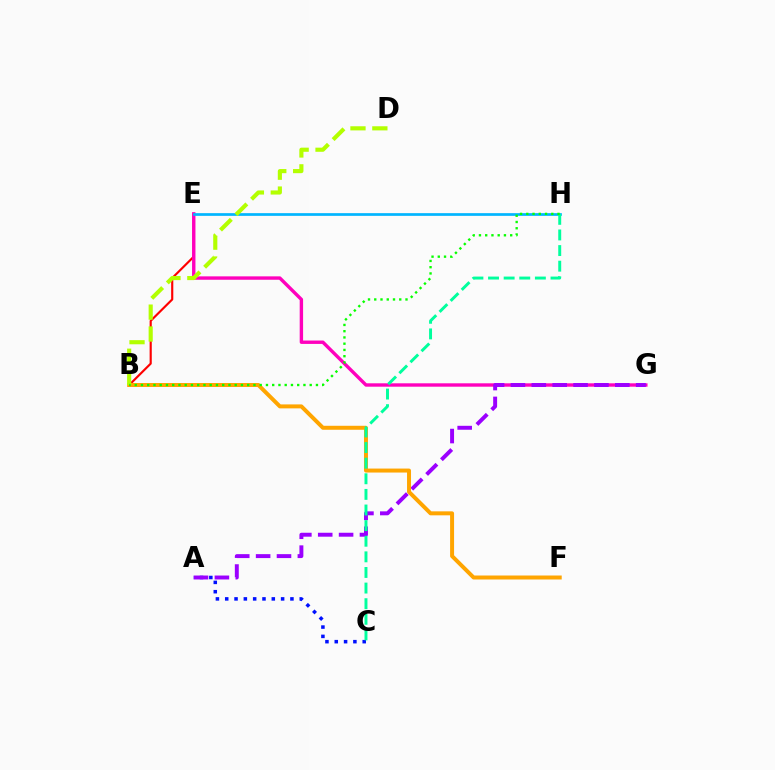{('B', 'E'): [{'color': '#ff0000', 'line_style': 'solid', 'thickness': 1.55}], ('A', 'C'): [{'color': '#0010ff', 'line_style': 'dotted', 'thickness': 2.53}], ('E', 'G'): [{'color': '#ff00bd', 'line_style': 'solid', 'thickness': 2.44}], ('E', 'H'): [{'color': '#00b5ff', 'line_style': 'solid', 'thickness': 1.95}], ('A', 'G'): [{'color': '#9b00ff', 'line_style': 'dashed', 'thickness': 2.84}], ('B', 'F'): [{'color': '#ffa500', 'line_style': 'solid', 'thickness': 2.86}], ('B', 'D'): [{'color': '#b3ff00', 'line_style': 'dashed', 'thickness': 2.97}], ('C', 'H'): [{'color': '#00ff9d', 'line_style': 'dashed', 'thickness': 2.12}], ('B', 'H'): [{'color': '#08ff00', 'line_style': 'dotted', 'thickness': 1.7}]}